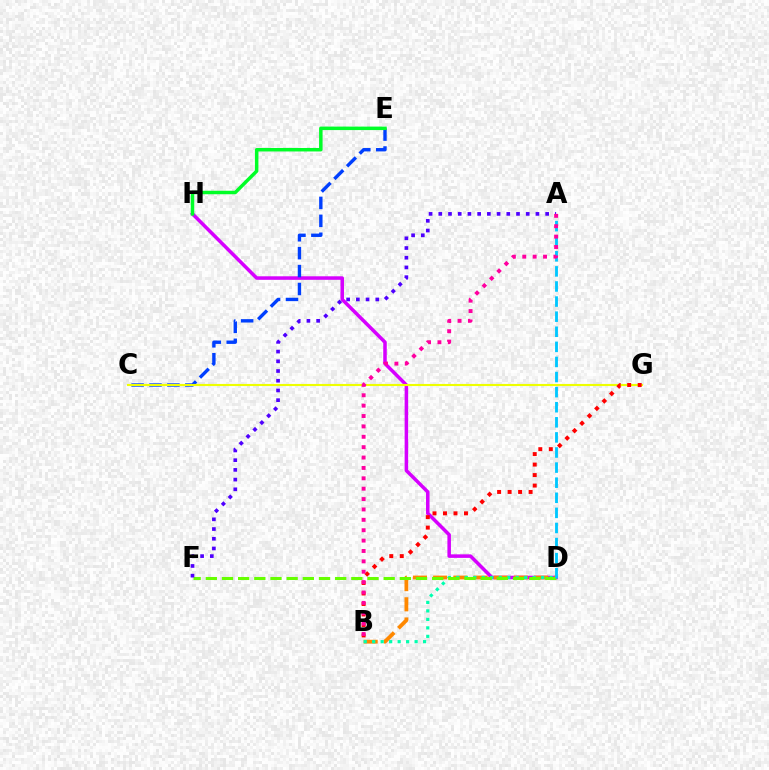{('D', 'H'): [{'color': '#d600ff', 'line_style': 'solid', 'thickness': 2.54}], ('B', 'D'): [{'color': '#ff8800', 'line_style': 'dashed', 'thickness': 2.74}, {'color': '#00ffaf', 'line_style': 'dotted', 'thickness': 2.31}], ('C', 'E'): [{'color': '#003fff', 'line_style': 'dashed', 'thickness': 2.43}], ('D', 'F'): [{'color': '#66ff00', 'line_style': 'dashed', 'thickness': 2.2}], ('C', 'G'): [{'color': '#eeff00', 'line_style': 'solid', 'thickness': 1.52}], ('A', 'D'): [{'color': '#00c7ff', 'line_style': 'dashed', 'thickness': 2.05}], ('B', 'G'): [{'color': '#ff0000', 'line_style': 'dotted', 'thickness': 2.85}], ('A', 'F'): [{'color': '#4f00ff', 'line_style': 'dotted', 'thickness': 2.64}], ('A', 'B'): [{'color': '#ff00a0', 'line_style': 'dotted', 'thickness': 2.82}], ('E', 'H'): [{'color': '#00ff27', 'line_style': 'solid', 'thickness': 2.5}]}